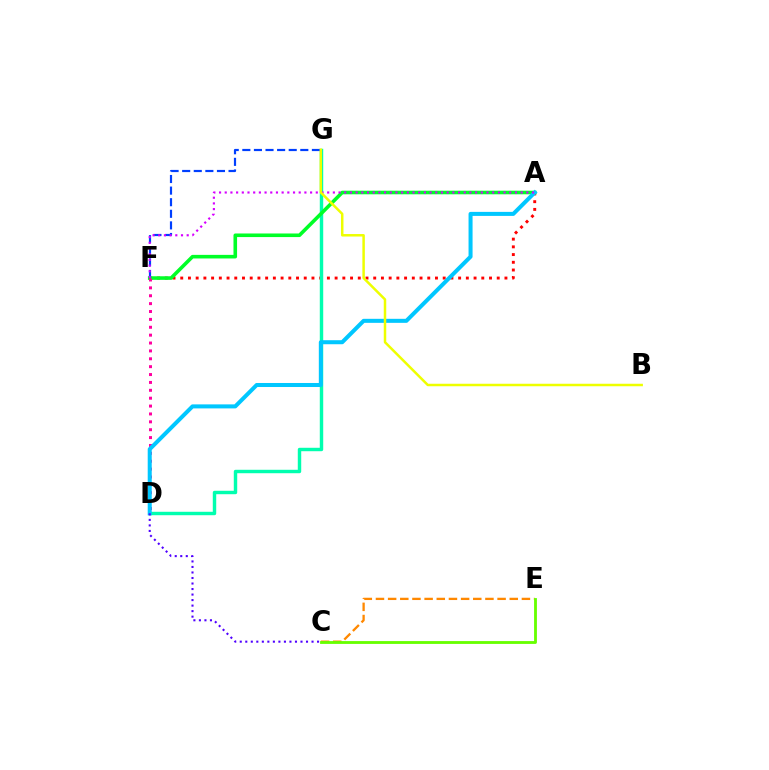{('A', 'F'): [{'color': '#ff0000', 'line_style': 'dotted', 'thickness': 2.1}, {'color': '#00ff27', 'line_style': 'solid', 'thickness': 2.59}, {'color': '#d600ff', 'line_style': 'dotted', 'thickness': 1.55}], ('D', 'G'): [{'color': '#00ffaf', 'line_style': 'solid', 'thickness': 2.47}], ('C', 'E'): [{'color': '#ff8800', 'line_style': 'dashed', 'thickness': 1.65}, {'color': '#66ff00', 'line_style': 'solid', 'thickness': 2.04}], ('D', 'F'): [{'color': '#ff00a0', 'line_style': 'dotted', 'thickness': 2.14}], ('A', 'D'): [{'color': '#00c7ff', 'line_style': 'solid', 'thickness': 2.9}], ('C', 'D'): [{'color': '#4f00ff', 'line_style': 'dotted', 'thickness': 1.5}], ('F', 'G'): [{'color': '#003fff', 'line_style': 'dashed', 'thickness': 1.58}], ('B', 'G'): [{'color': '#eeff00', 'line_style': 'solid', 'thickness': 1.79}]}